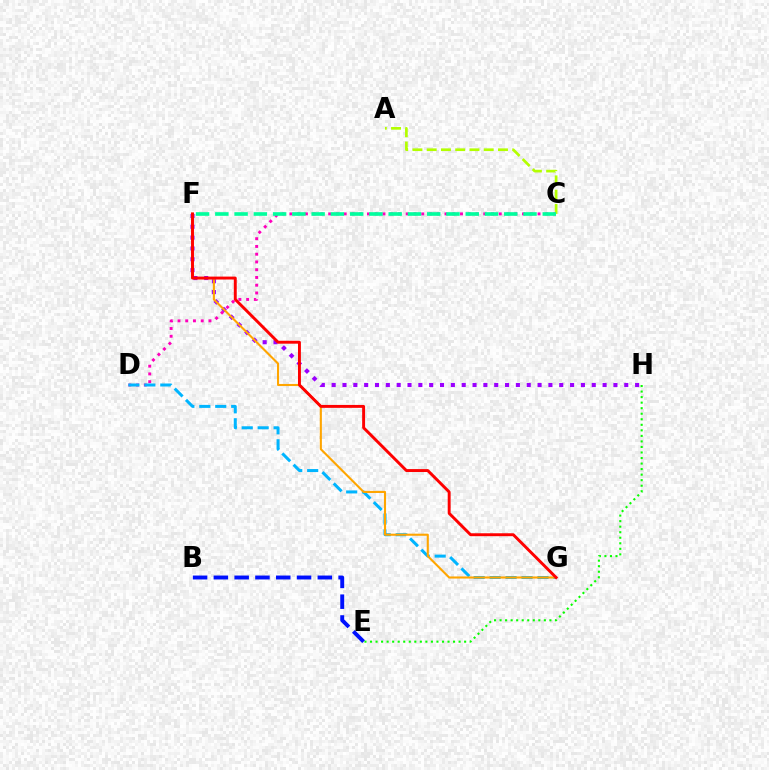{('A', 'C'): [{'color': '#b3ff00', 'line_style': 'dashed', 'thickness': 1.94}], ('E', 'H'): [{'color': '#08ff00', 'line_style': 'dotted', 'thickness': 1.5}], ('C', 'D'): [{'color': '#ff00bd', 'line_style': 'dotted', 'thickness': 2.11}], ('D', 'G'): [{'color': '#00b5ff', 'line_style': 'dashed', 'thickness': 2.17}], ('F', 'H'): [{'color': '#9b00ff', 'line_style': 'dotted', 'thickness': 2.94}], ('F', 'G'): [{'color': '#ffa500', 'line_style': 'solid', 'thickness': 1.51}, {'color': '#ff0000', 'line_style': 'solid', 'thickness': 2.1}], ('C', 'F'): [{'color': '#00ff9d', 'line_style': 'dashed', 'thickness': 2.62}], ('B', 'E'): [{'color': '#0010ff', 'line_style': 'dashed', 'thickness': 2.82}]}